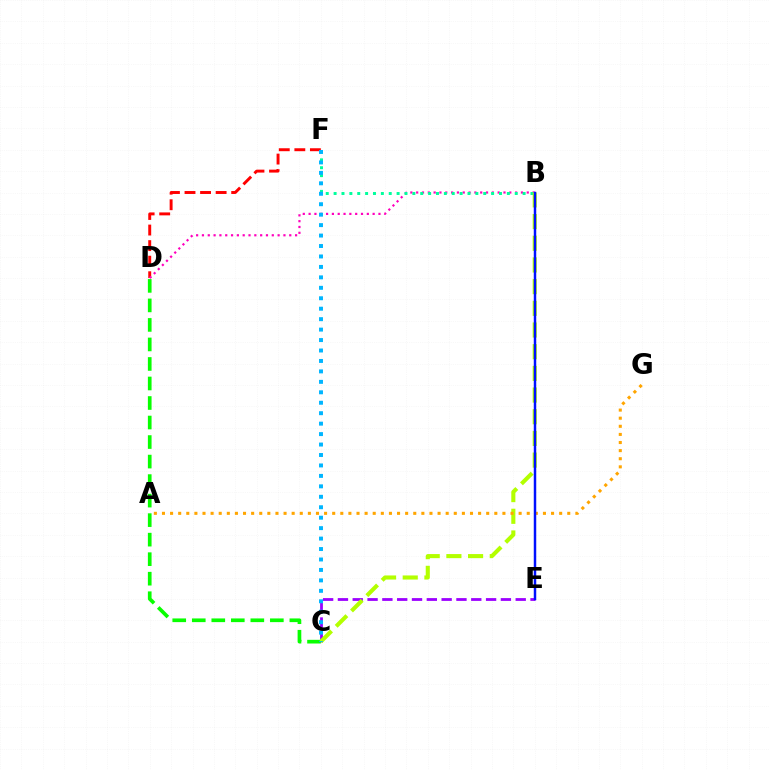{('C', 'E'): [{'color': '#9b00ff', 'line_style': 'dashed', 'thickness': 2.01}], ('D', 'F'): [{'color': '#ff0000', 'line_style': 'dashed', 'thickness': 2.11}], ('B', 'D'): [{'color': '#ff00bd', 'line_style': 'dotted', 'thickness': 1.58}], ('B', 'F'): [{'color': '#00ff9d', 'line_style': 'dotted', 'thickness': 2.14}], ('C', 'D'): [{'color': '#08ff00', 'line_style': 'dashed', 'thickness': 2.65}], ('B', 'C'): [{'color': '#b3ff00', 'line_style': 'dashed', 'thickness': 2.95}], ('C', 'F'): [{'color': '#00b5ff', 'line_style': 'dotted', 'thickness': 2.84}], ('A', 'G'): [{'color': '#ffa500', 'line_style': 'dotted', 'thickness': 2.2}], ('B', 'E'): [{'color': '#0010ff', 'line_style': 'solid', 'thickness': 1.78}]}